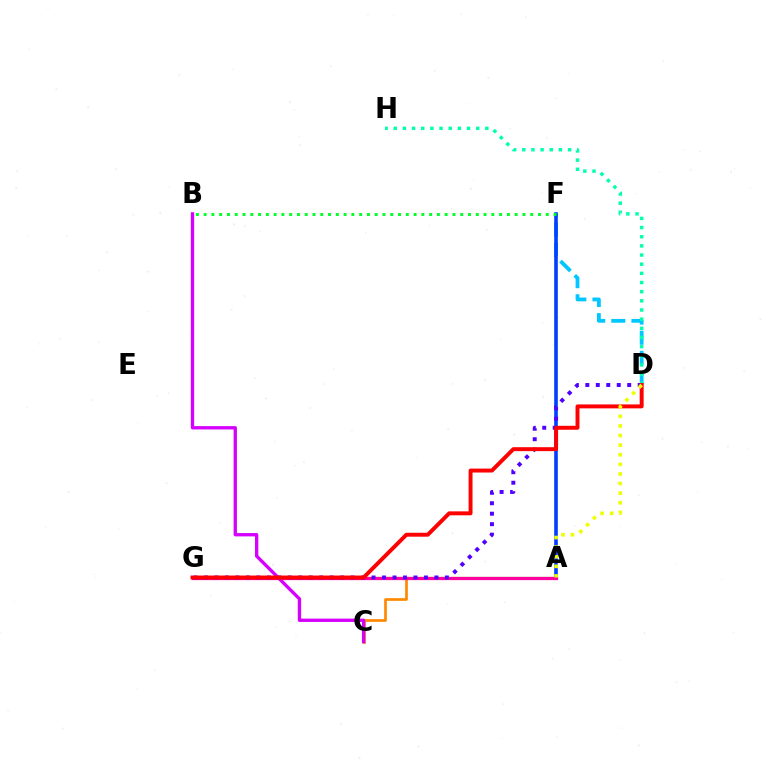{('A', 'G'): [{'color': '#66ff00', 'line_style': 'solid', 'thickness': 1.59}, {'color': '#ff00a0', 'line_style': 'solid', 'thickness': 2.34}], ('D', 'F'): [{'color': '#00c7ff', 'line_style': 'dashed', 'thickness': 2.73}], ('A', 'F'): [{'color': '#003fff', 'line_style': 'solid', 'thickness': 2.6}], ('D', 'H'): [{'color': '#00ffaf', 'line_style': 'dotted', 'thickness': 2.49}], ('A', 'C'): [{'color': '#ff8800', 'line_style': 'solid', 'thickness': 1.93}], ('B', 'F'): [{'color': '#00ff27', 'line_style': 'dotted', 'thickness': 2.11}], ('B', 'C'): [{'color': '#d600ff', 'line_style': 'solid', 'thickness': 2.4}], ('D', 'G'): [{'color': '#4f00ff', 'line_style': 'dotted', 'thickness': 2.85}, {'color': '#ff0000', 'line_style': 'solid', 'thickness': 2.83}], ('A', 'D'): [{'color': '#eeff00', 'line_style': 'dotted', 'thickness': 2.61}]}